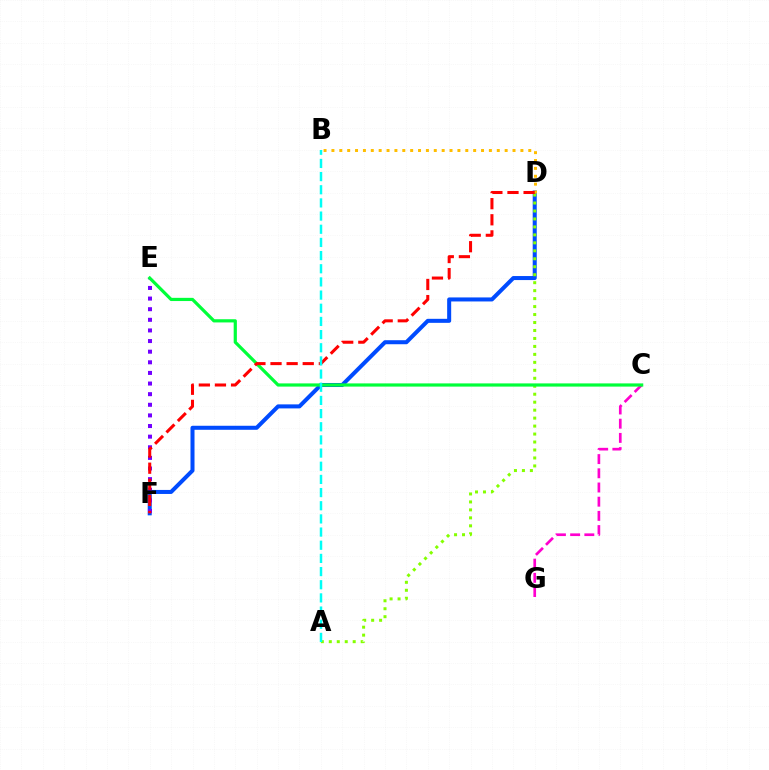{('D', 'F'): [{'color': '#004bff', 'line_style': 'solid', 'thickness': 2.9}, {'color': '#ff0000', 'line_style': 'dashed', 'thickness': 2.19}], ('E', 'F'): [{'color': '#7200ff', 'line_style': 'dotted', 'thickness': 2.89}], ('A', 'D'): [{'color': '#84ff00', 'line_style': 'dotted', 'thickness': 2.16}], ('C', 'G'): [{'color': '#ff00cf', 'line_style': 'dashed', 'thickness': 1.93}], ('C', 'E'): [{'color': '#00ff39', 'line_style': 'solid', 'thickness': 2.3}], ('B', 'D'): [{'color': '#ffbd00', 'line_style': 'dotted', 'thickness': 2.14}], ('A', 'B'): [{'color': '#00fff6', 'line_style': 'dashed', 'thickness': 1.79}]}